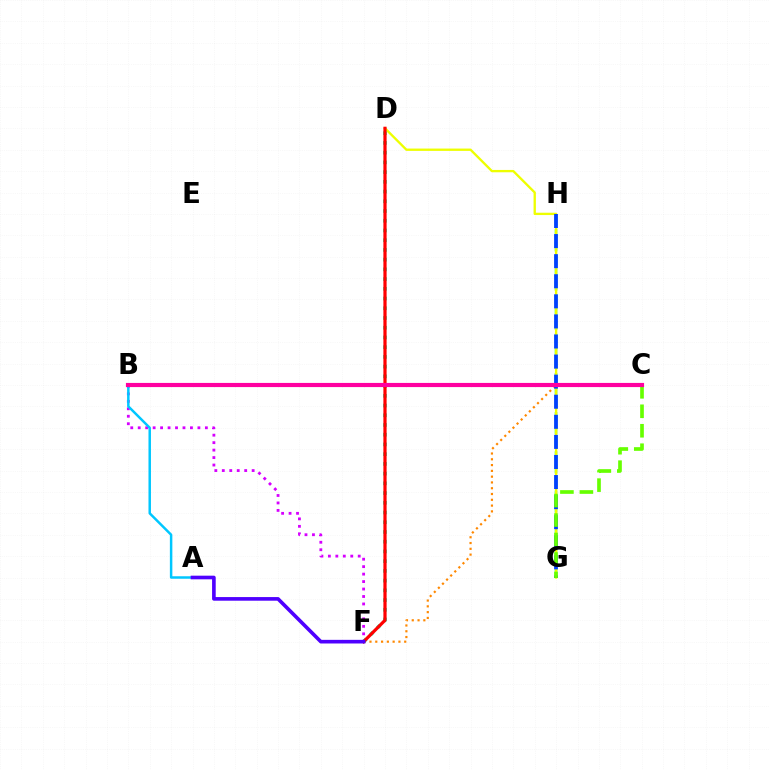{('G', 'H'): [{'color': '#00ff27', 'line_style': 'dashed', 'thickness': 1.77}, {'color': '#003fff', 'line_style': 'dashed', 'thickness': 2.73}], ('C', 'F'): [{'color': '#ff8800', 'line_style': 'dotted', 'thickness': 1.57}], ('D', 'G'): [{'color': '#eeff00', 'line_style': 'solid', 'thickness': 1.68}], ('B', 'F'): [{'color': '#d600ff', 'line_style': 'dotted', 'thickness': 2.03}], ('D', 'F'): [{'color': '#00ffaf', 'line_style': 'dotted', 'thickness': 2.64}, {'color': '#ff0000', 'line_style': 'solid', 'thickness': 2.31}], ('C', 'G'): [{'color': '#66ff00', 'line_style': 'dashed', 'thickness': 2.65}], ('A', 'B'): [{'color': '#00c7ff', 'line_style': 'solid', 'thickness': 1.79}], ('A', 'F'): [{'color': '#4f00ff', 'line_style': 'solid', 'thickness': 2.62}], ('B', 'C'): [{'color': '#ff00a0', 'line_style': 'solid', 'thickness': 2.99}]}